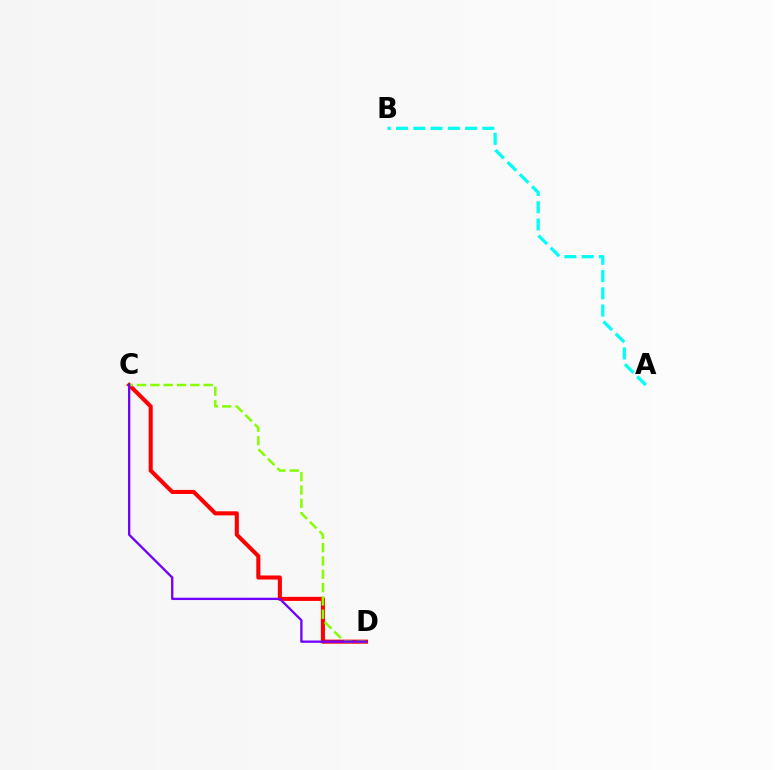{('C', 'D'): [{'color': '#ff0000', 'line_style': 'solid', 'thickness': 2.93}, {'color': '#84ff00', 'line_style': 'dashed', 'thickness': 1.81}, {'color': '#7200ff', 'line_style': 'solid', 'thickness': 1.66}], ('A', 'B'): [{'color': '#00fff6', 'line_style': 'dashed', 'thickness': 2.35}]}